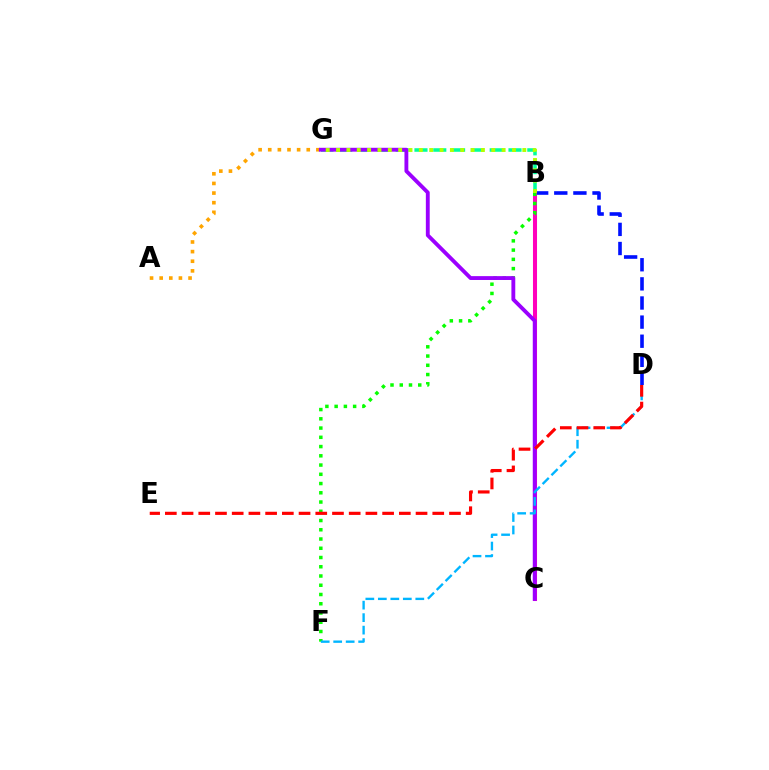{('B', 'D'): [{'color': '#0010ff', 'line_style': 'dashed', 'thickness': 2.6}], ('B', 'G'): [{'color': '#00ff9d', 'line_style': 'dashed', 'thickness': 2.56}, {'color': '#b3ff00', 'line_style': 'dotted', 'thickness': 2.81}], ('A', 'G'): [{'color': '#ffa500', 'line_style': 'dotted', 'thickness': 2.62}], ('B', 'C'): [{'color': '#ff00bd', 'line_style': 'solid', 'thickness': 2.92}], ('B', 'F'): [{'color': '#08ff00', 'line_style': 'dotted', 'thickness': 2.51}], ('C', 'G'): [{'color': '#9b00ff', 'line_style': 'solid', 'thickness': 2.78}], ('D', 'F'): [{'color': '#00b5ff', 'line_style': 'dashed', 'thickness': 1.7}], ('D', 'E'): [{'color': '#ff0000', 'line_style': 'dashed', 'thickness': 2.27}]}